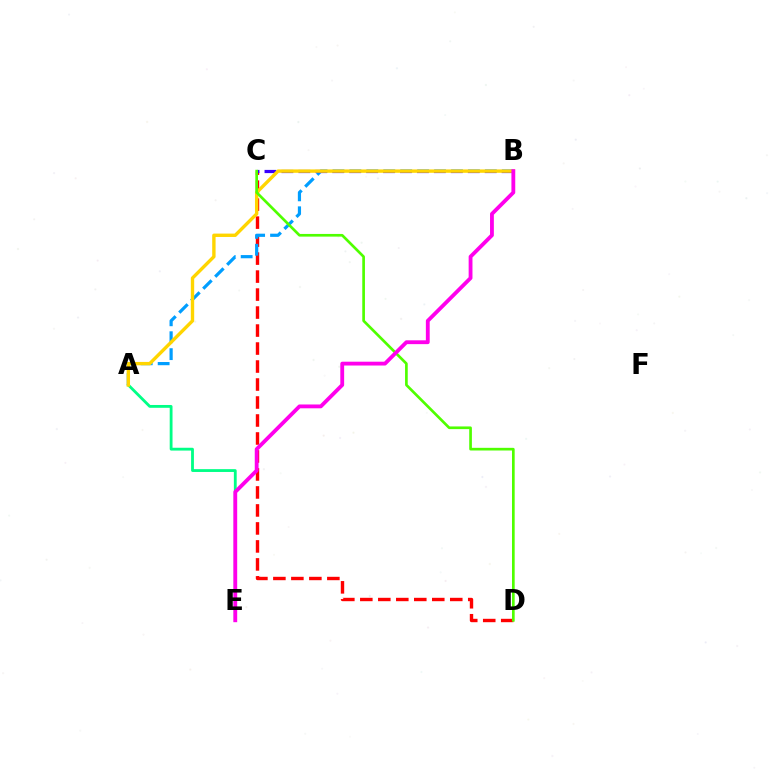{('A', 'E'): [{'color': '#00ff86', 'line_style': 'solid', 'thickness': 2.03}], ('C', 'D'): [{'color': '#ff0000', 'line_style': 'dashed', 'thickness': 2.44}, {'color': '#4fff00', 'line_style': 'solid', 'thickness': 1.93}], ('A', 'B'): [{'color': '#009eff', 'line_style': 'dashed', 'thickness': 2.3}, {'color': '#ffd500', 'line_style': 'solid', 'thickness': 2.43}], ('B', 'C'): [{'color': '#3700ff', 'line_style': 'dashed', 'thickness': 2.3}], ('B', 'E'): [{'color': '#ff00ed', 'line_style': 'solid', 'thickness': 2.75}]}